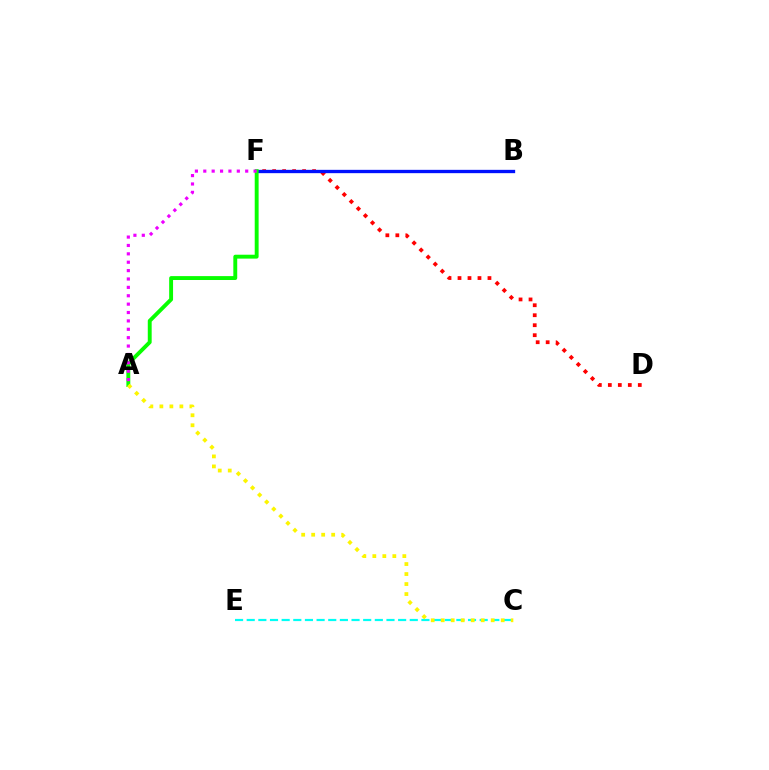{('D', 'F'): [{'color': '#ff0000', 'line_style': 'dotted', 'thickness': 2.71}], ('B', 'F'): [{'color': '#0010ff', 'line_style': 'solid', 'thickness': 2.39}], ('C', 'E'): [{'color': '#00fff6', 'line_style': 'dashed', 'thickness': 1.58}], ('A', 'F'): [{'color': '#08ff00', 'line_style': 'solid', 'thickness': 2.8}, {'color': '#ee00ff', 'line_style': 'dotted', 'thickness': 2.28}], ('A', 'C'): [{'color': '#fcf500', 'line_style': 'dotted', 'thickness': 2.72}]}